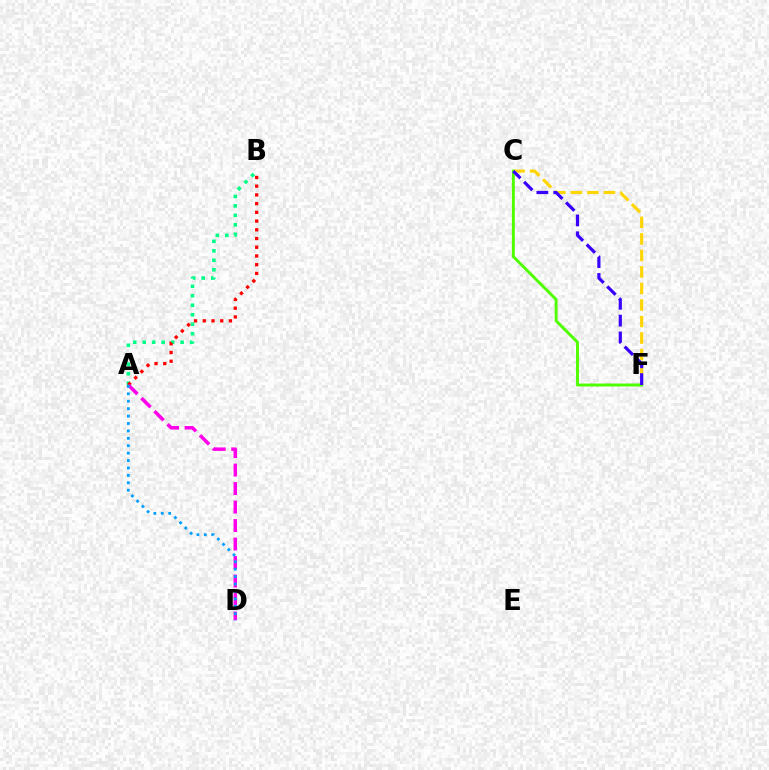{('C', 'F'): [{'color': '#ffd500', 'line_style': 'dashed', 'thickness': 2.25}, {'color': '#4fff00', 'line_style': 'solid', 'thickness': 2.1}, {'color': '#3700ff', 'line_style': 'dashed', 'thickness': 2.29}], ('A', 'B'): [{'color': '#00ff86', 'line_style': 'dotted', 'thickness': 2.57}, {'color': '#ff0000', 'line_style': 'dotted', 'thickness': 2.37}], ('A', 'D'): [{'color': '#ff00ed', 'line_style': 'dashed', 'thickness': 2.51}, {'color': '#009eff', 'line_style': 'dotted', 'thickness': 2.02}]}